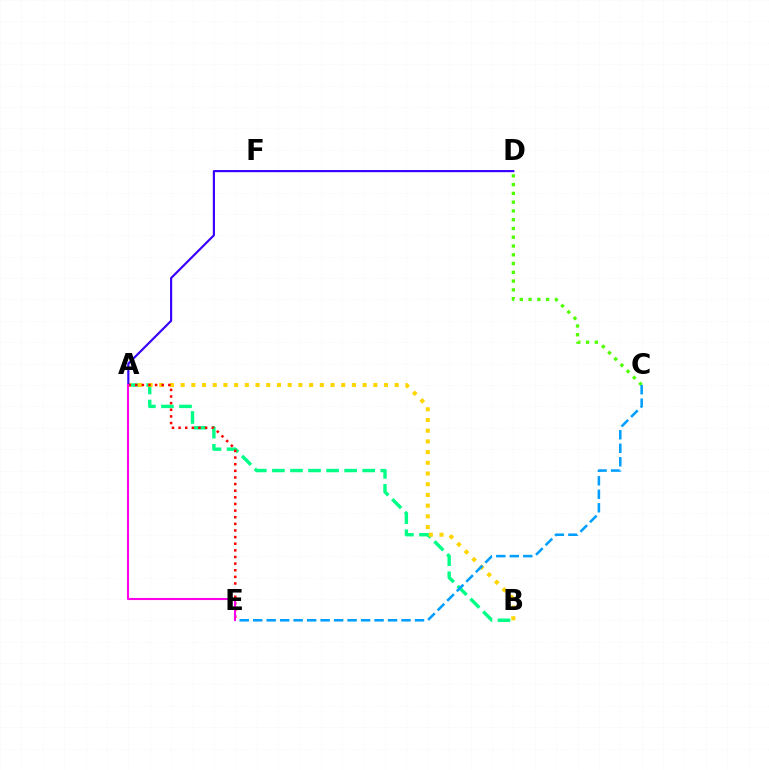{('A', 'B'): [{'color': '#00ff86', 'line_style': 'dashed', 'thickness': 2.45}, {'color': '#ffd500', 'line_style': 'dotted', 'thickness': 2.91}], ('C', 'D'): [{'color': '#4fff00', 'line_style': 'dotted', 'thickness': 2.38}], ('A', 'E'): [{'color': '#ff0000', 'line_style': 'dotted', 'thickness': 1.8}, {'color': '#ff00ed', 'line_style': 'solid', 'thickness': 1.51}], ('A', 'D'): [{'color': '#3700ff', 'line_style': 'solid', 'thickness': 1.55}], ('C', 'E'): [{'color': '#009eff', 'line_style': 'dashed', 'thickness': 1.83}]}